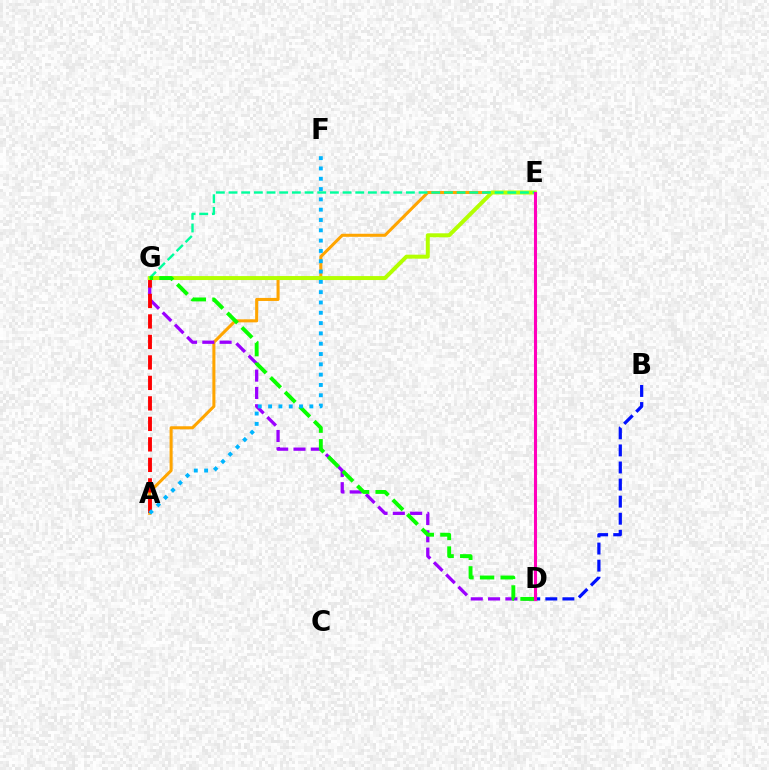{('A', 'E'): [{'color': '#ffa500', 'line_style': 'solid', 'thickness': 2.19}], ('D', 'G'): [{'color': '#9b00ff', 'line_style': 'dashed', 'thickness': 2.35}, {'color': '#08ff00', 'line_style': 'dashed', 'thickness': 2.8}], ('A', 'G'): [{'color': '#ff0000', 'line_style': 'dashed', 'thickness': 2.78}], ('E', 'G'): [{'color': '#b3ff00', 'line_style': 'solid', 'thickness': 2.86}, {'color': '#00ff9d', 'line_style': 'dashed', 'thickness': 1.72}], ('B', 'D'): [{'color': '#0010ff', 'line_style': 'dashed', 'thickness': 2.32}], ('D', 'E'): [{'color': '#ff00bd', 'line_style': 'solid', 'thickness': 2.2}], ('A', 'F'): [{'color': '#00b5ff', 'line_style': 'dotted', 'thickness': 2.8}]}